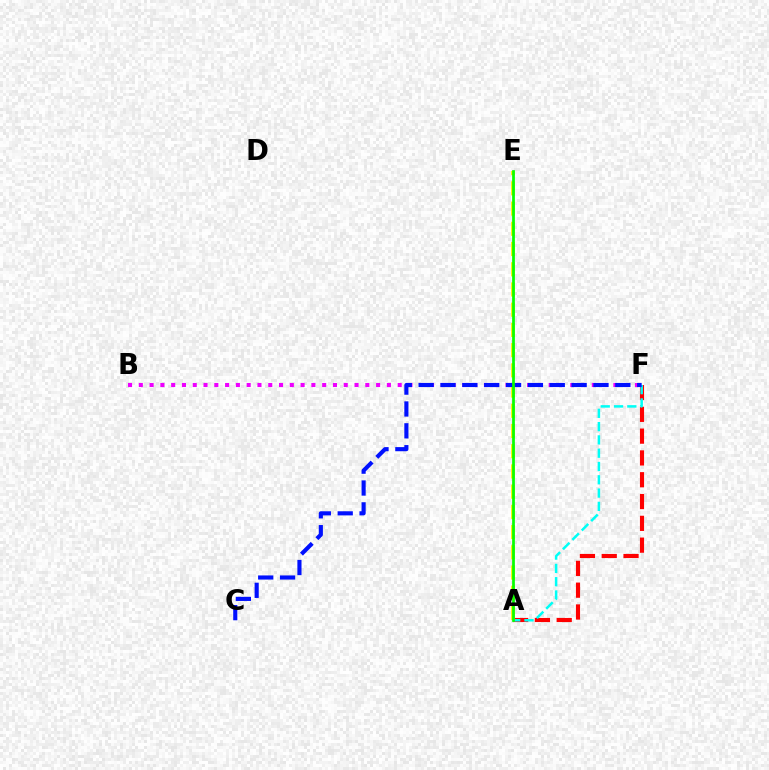{('B', 'F'): [{'color': '#ee00ff', 'line_style': 'dotted', 'thickness': 2.93}], ('A', 'F'): [{'color': '#ff0000', 'line_style': 'dashed', 'thickness': 2.96}, {'color': '#00fff6', 'line_style': 'dashed', 'thickness': 1.81}], ('A', 'E'): [{'color': '#fcf500', 'line_style': 'dashed', 'thickness': 2.75}, {'color': '#08ff00', 'line_style': 'solid', 'thickness': 1.97}], ('C', 'F'): [{'color': '#0010ff', 'line_style': 'dashed', 'thickness': 2.97}]}